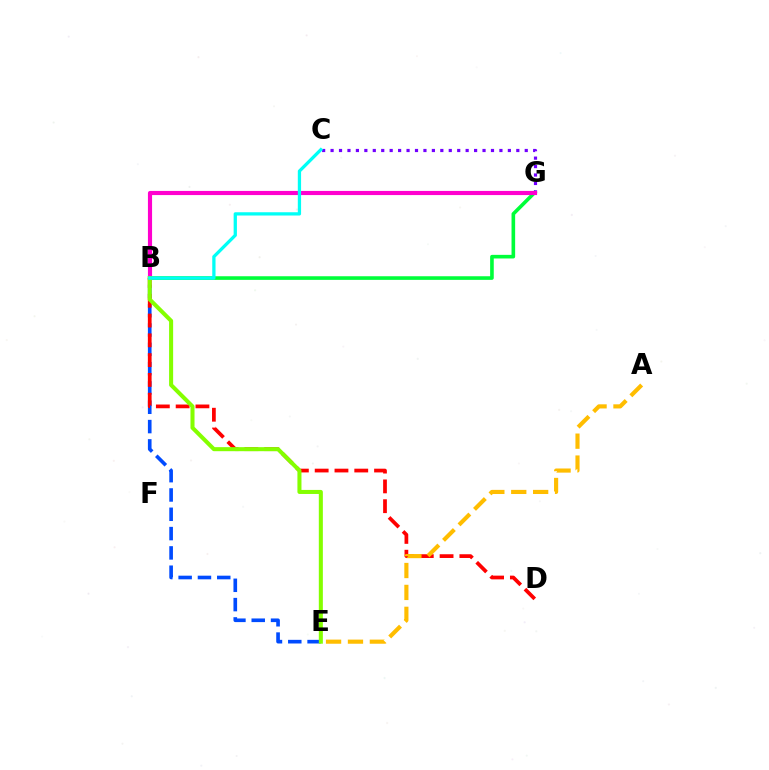{('B', 'G'): [{'color': '#00ff39', 'line_style': 'solid', 'thickness': 2.61}, {'color': '#ff00cf', 'line_style': 'solid', 'thickness': 2.98}], ('B', 'E'): [{'color': '#004bff', 'line_style': 'dashed', 'thickness': 2.62}, {'color': '#84ff00', 'line_style': 'solid', 'thickness': 2.91}], ('B', 'D'): [{'color': '#ff0000', 'line_style': 'dashed', 'thickness': 2.69}], ('A', 'E'): [{'color': '#ffbd00', 'line_style': 'dashed', 'thickness': 2.98}], ('C', 'G'): [{'color': '#7200ff', 'line_style': 'dotted', 'thickness': 2.29}], ('B', 'C'): [{'color': '#00fff6', 'line_style': 'solid', 'thickness': 2.36}]}